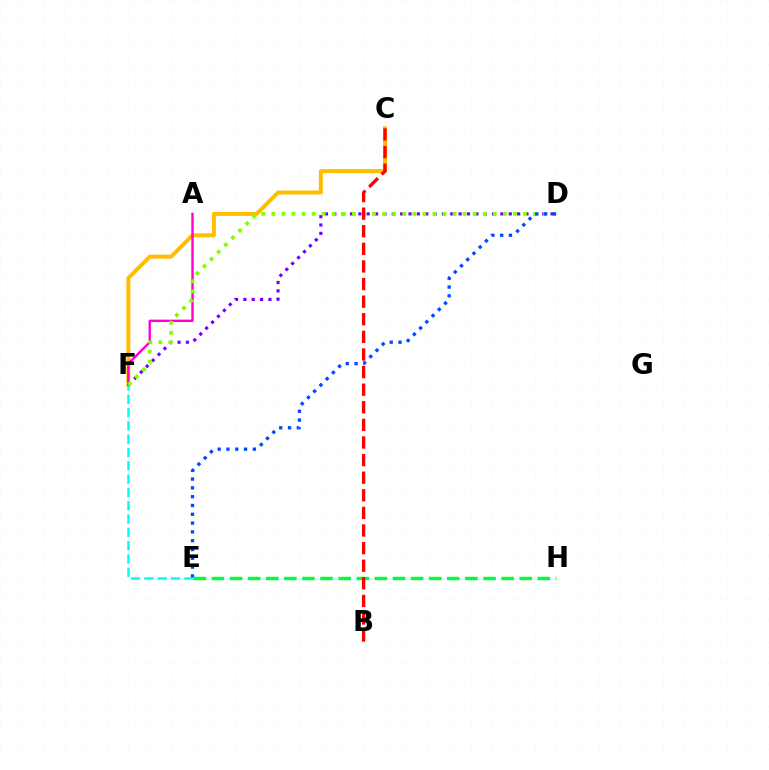{('D', 'F'): [{'color': '#7200ff', 'line_style': 'dotted', 'thickness': 2.27}, {'color': '#84ff00', 'line_style': 'dotted', 'thickness': 2.73}], ('C', 'F'): [{'color': '#ffbd00', 'line_style': 'solid', 'thickness': 2.87}], ('E', 'H'): [{'color': '#00ff39', 'line_style': 'dashed', 'thickness': 2.46}], ('A', 'F'): [{'color': '#ff00cf', 'line_style': 'solid', 'thickness': 1.72}], ('E', 'F'): [{'color': '#00fff6', 'line_style': 'dashed', 'thickness': 1.81}], ('B', 'C'): [{'color': '#ff0000', 'line_style': 'dashed', 'thickness': 2.39}], ('D', 'E'): [{'color': '#004bff', 'line_style': 'dotted', 'thickness': 2.39}]}